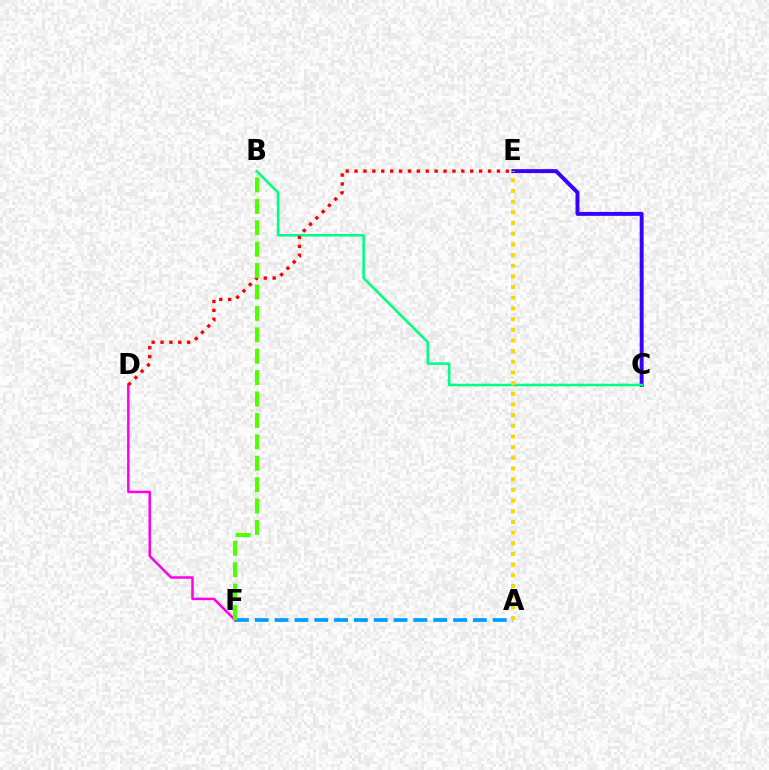{('C', 'E'): [{'color': '#3700ff', 'line_style': 'solid', 'thickness': 2.83}], ('D', 'F'): [{'color': '#ff00ed', 'line_style': 'solid', 'thickness': 1.8}], ('A', 'F'): [{'color': '#009eff', 'line_style': 'dashed', 'thickness': 2.69}], ('B', 'C'): [{'color': '#00ff86', 'line_style': 'solid', 'thickness': 1.86}], ('A', 'E'): [{'color': '#ffd500', 'line_style': 'dotted', 'thickness': 2.9}], ('D', 'E'): [{'color': '#ff0000', 'line_style': 'dotted', 'thickness': 2.42}], ('B', 'F'): [{'color': '#4fff00', 'line_style': 'dashed', 'thickness': 2.91}]}